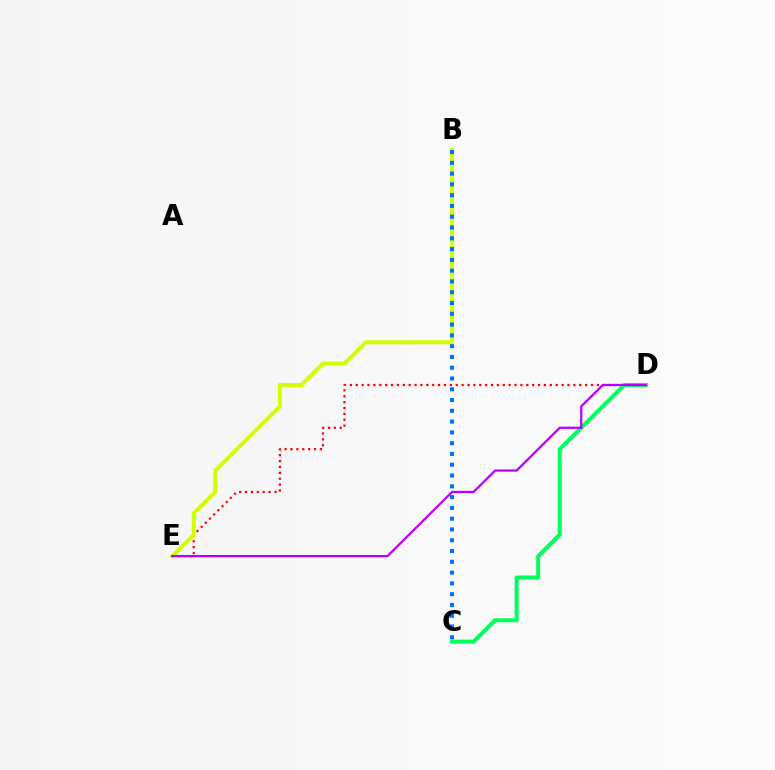{('D', 'E'): [{'color': '#ff0000', 'line_style': 'dotted', 'thickness': 1.6}, {'color': '#b900ff', 'line_style': 'solid', 'thickness': 1.63}], ('B', 'E'): [{'color': '#d1ff00', 'line_style': 'solid', 'thickness': 2.87}], ('C', 'D'): [{'color': '#00ff5c', 'line_style': 'solid', 'thickness': 2.89}], ('B', 'C'): [{'color': '#0074ff', 'line_style': 'dotted', 'thickness': 2.93}]}